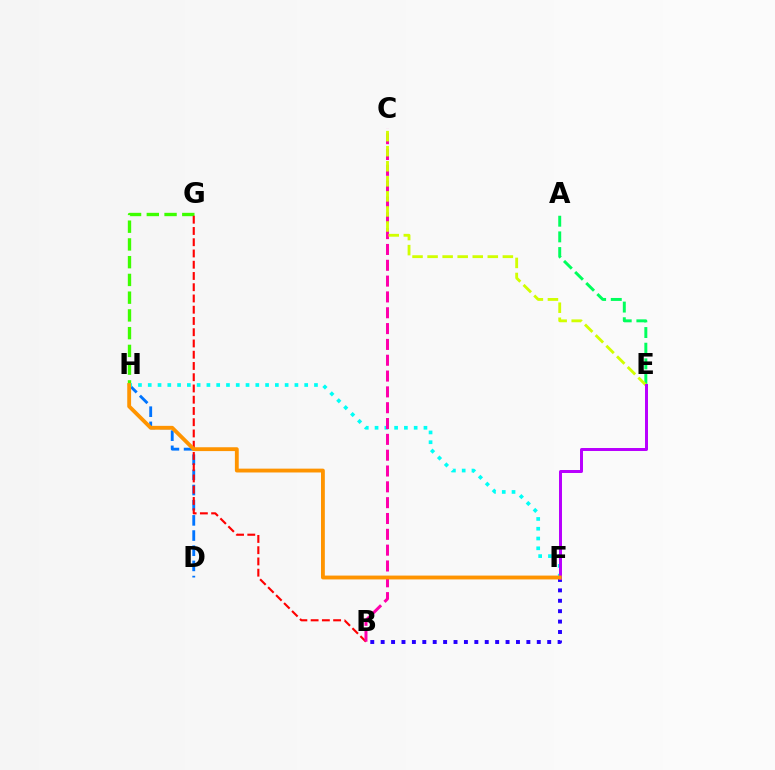{('D', 'H'): [{'color': '#0074ff', 'line_style': 'dashed', 'thickness': 2.06}], ('G', 'H'): [{'color': '#3dff00', 'line_style': 'dashed', 'thickness': 2.41}], ('F', 'H'): [{'color': '#00fff6', 'line_style': 'dotted', 'thickness': 2.66}, {'color': '#ff9400', 'line_style': 'solid', 'thickness': 2.77}], ('A', 'E'): [{'color': '#00ff5c', 'line_style': 'dashed', 'thickness': 2.13}], ('B', 'F'): [{'color': '#2500ff', 'line_style': 'dotted', 'thickness': 2.83}], ('B', 'G'): [{'color': '#ff0000', 'line_style': 'dashed', 'thickness': 1.53}], ('B', 'C'): [{'color': '#ff00ac', 'line_style': 'dashed', 'thickness': 2.15}], ('C', 'E'): [{'color': '#d1ff00', 'line_style': 'dashed', 'thickness': 2.05}], ('E', 'F'): [{'color': '#b900ff', 'line_style': 'solid', 'thickness': 2.15}]}